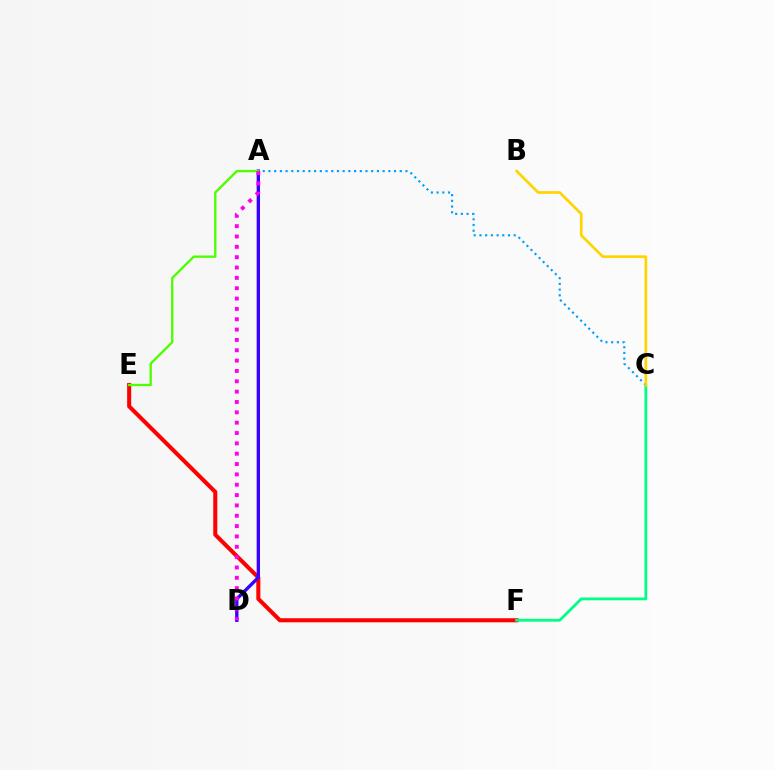{('E', 'F'): [{'color': '#ff0000', 'line_style': 'solid', 'thickness': 2.92}], ('C', 'F'): [{'color': '#00ff86', 'line_style': 'solid', 'thickness': 2.01}], ('A', 'C'): [{'color': '#009eff', 'line_style': 'dotted', 'thickness': 1.55}], ('A', 'D'): [{'color': '#3700ff', 'line_style': 'solid', 'thickness': 2.41}, {'color': '#ff00ed', 'line_style': 'dotted', 'thickness': 2.81}], ('B', 'C'): [{'color': '#ffd500', 'line_style': 'solid', 'thickness': 1.94}], ('A', 'E'): [{'color': '#4fff00', 'line_style': 'solid', 'thickness': 1.69}]}